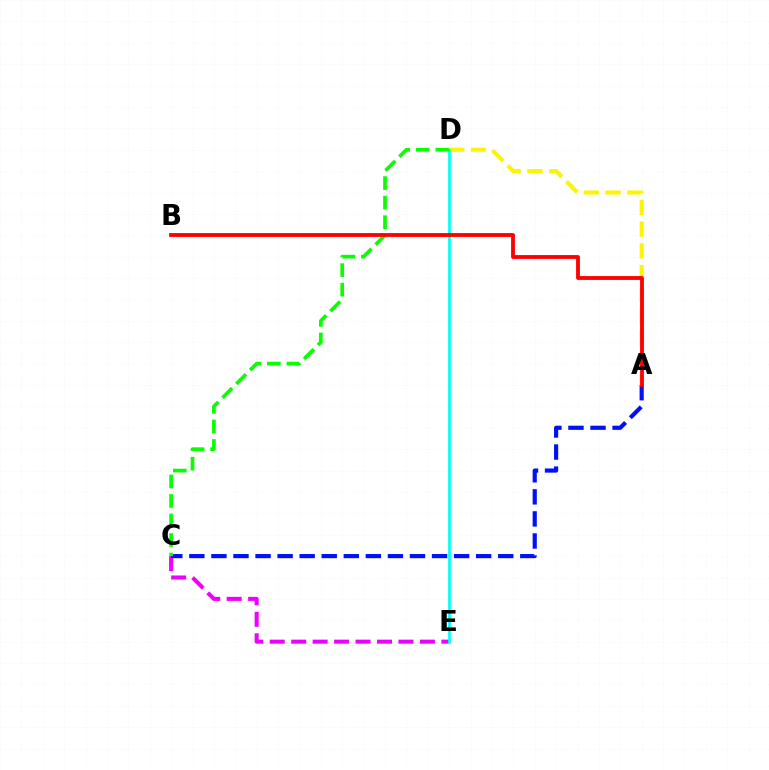{('C', 'E'): [{'color': '#ee00ff', 'line_style': 'dashed', 'thickness': 2.91}], ('A', 'D'): [{'color': '#fcf500', 'line_style': 'dashed', 'thickness': 2.95}], ('D', 'E'): [{'color': '#00fff6', 'line_style': 'solid', 'thickness': 1.96}], ('A', 'C'): [{'color': '#0010ff', 'line_style': 'dashed', 'thickness': 3.0}], ('C', 'D'): [{'color': '#08ff00', 'line_style': 'dashed', 'thickness': 2.66}], ('A', 'B'): [{'color': '#ff0000', 'line_style': 'solid', 'thickness': 2.76}]}